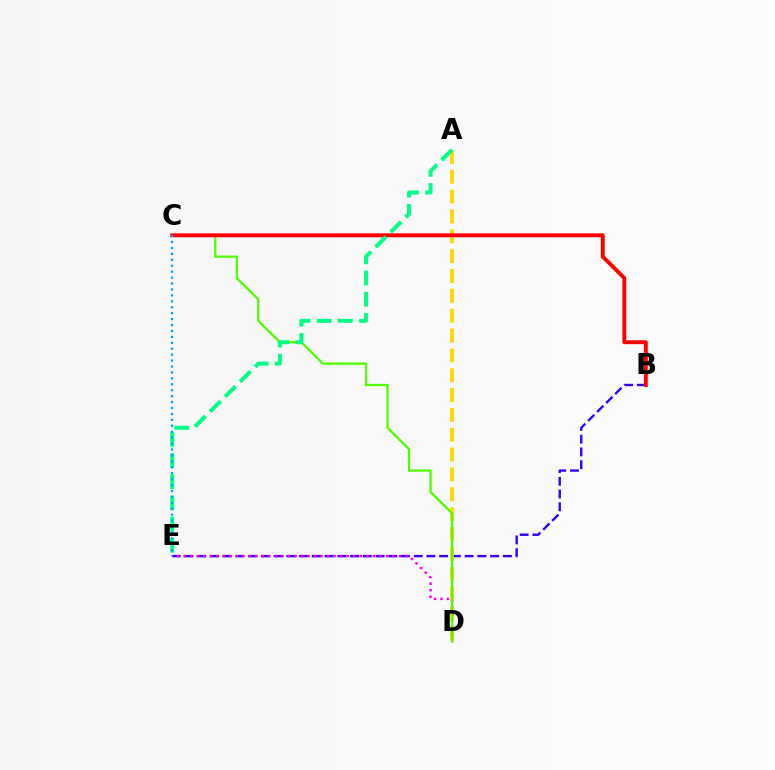{('B', 'E'): [{'color': '#3700ff', 'line_style': 'dashed', 'thickness': 1.73}], ('A', 'D'): [{'color': '#ffd500', 'line_style': 'dashed', 'thickness': 2.7}], ('D', 'E'): [{'color': '#ff00ed', 'line_style': 'dotted', 'thickness': 1.77}], ('C', 'D'): [{'color': '#4fff00', 'line_style': 'solid', 'thickness': 1.64}], ('B', 'C'): [{'color': '#ff0000', 'line_style': 'solid', 'thickness': 2.81}], ('A', 'E'): [{'color': '#00ff86', 'line_style': 'dashed', 'thickness': 2.87}], ('C', 'E'): [{'color': '#009eff', 'line_style': 'dotted', 'thickness': 1.61}]}